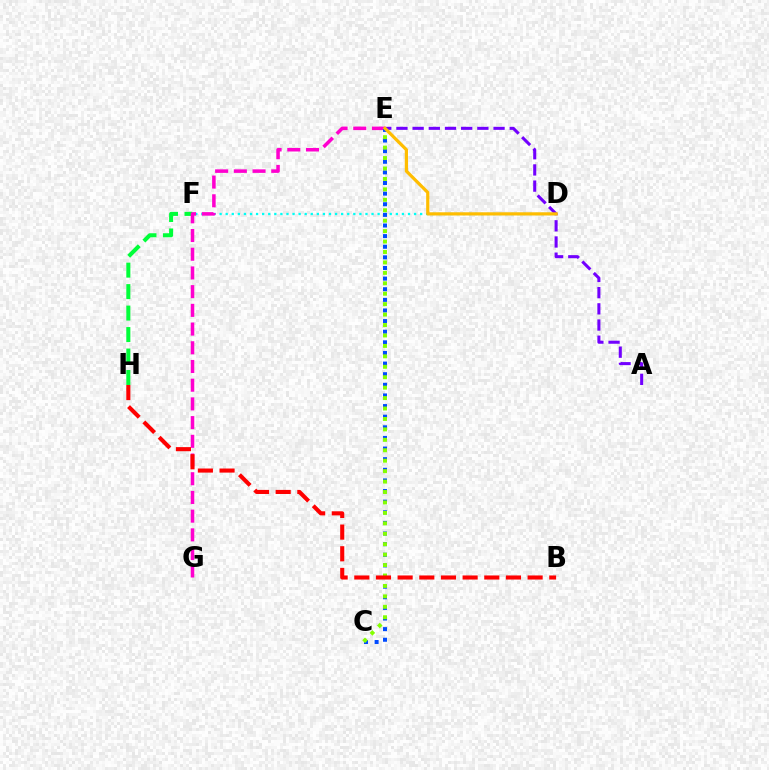{('D', 'F'): [{'color': '#00fff6', 'line_style': 'dotted', 'thickness': 1.65}], ('F', 'H'): [{'color': '#00ff39', 'line_style': 'dashed', 'thickness': 2.92}], ('E', 'G'): [{'color': '#ff00cf', 'line_style': 'dashed', 'thickness': 2.54}], ('C', 'E'): [{'color': '#004bff', 'line_style': 'dotted', 'thickness': 2.89}, {'color': '#84ff00', 'line_style': 'dotted', 'thickness': 2.84}], ('A', 'E'): [{'color': '#7200ff', 'line_style': 'dashed', 'thickness': 2.2}], ('D', 'E'): [{'color': '#ffbd00', 'line_style': 'solid', 'thickness': 2.31}], ('B', 'H'): [{'color': '#ff0000', 'line_style': 'dashed', 'thickness': 2.94}]}